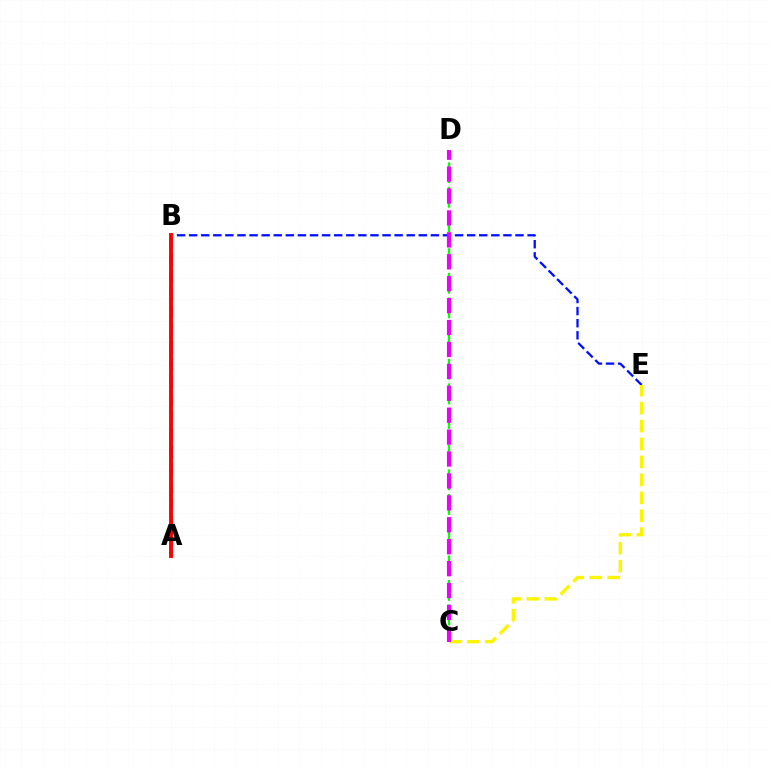{('A', 'B'): [{'color': '#00fff6', 'line_style': 'dashed', 'thickness': 2.38}, {'color': '#ff0000', 'line_style': 'solid', 'thickness': 2.81}], ('C', 'D'): [{'color': '#08ff00', 'line_style': 'dashed', 'thickness': 1.67}, {'color': '#ee00ff', 'line_style': 'dashed', 'thickness': 2.98}], ('B', 'E'): [{'color': '#0010ff', 'line_style': 'dashed', 'thickness': 1.64}], ('C', 'E'): [{'color': '#fcf500', 'line_style': 'dashed', 'thickness': 2.44}]}